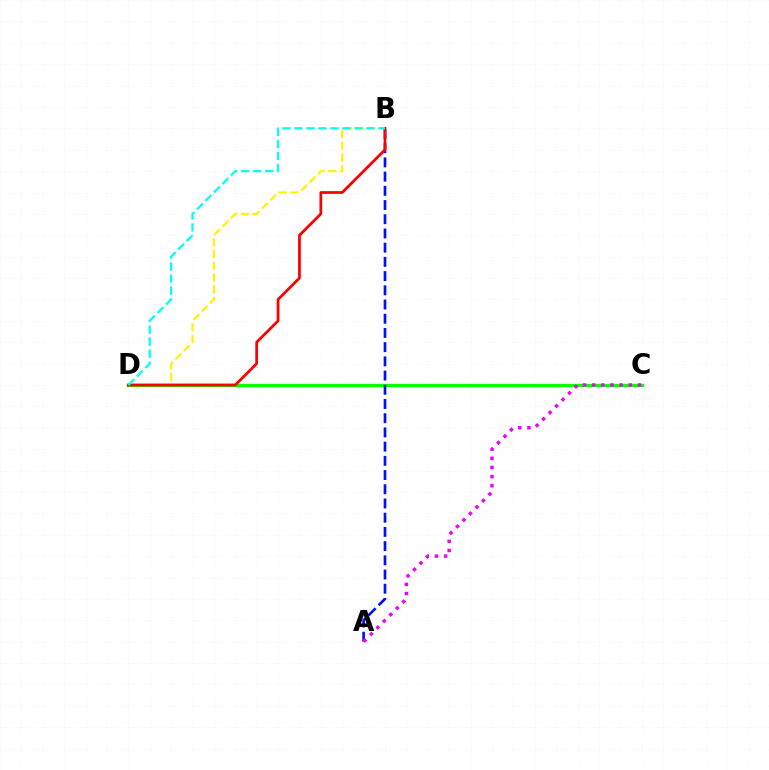{('C', 'D'): [{'color': '#08ff00', 'line_style': 'solid', 'thickness': 2.39}], ('A', 'B'): [{'color': '#0010ff', 'line_style': 'dashed', 'thickness': 1.93}], ('B', 'D'): [{'color': '#fcf500', 'line_style': 'dashed', 'thickness': 1.59}, {'color': '#ff0000', 'line_style': 'solid', 'thickness': 1.98}, {'color': '#00fff6', 'line_style': 'dashed', 'thickness': 1.63}], ('A', 'C'): [{'color': '#ee00ff', 'line_style': 'dotted', 'thickness': 2.49}]}